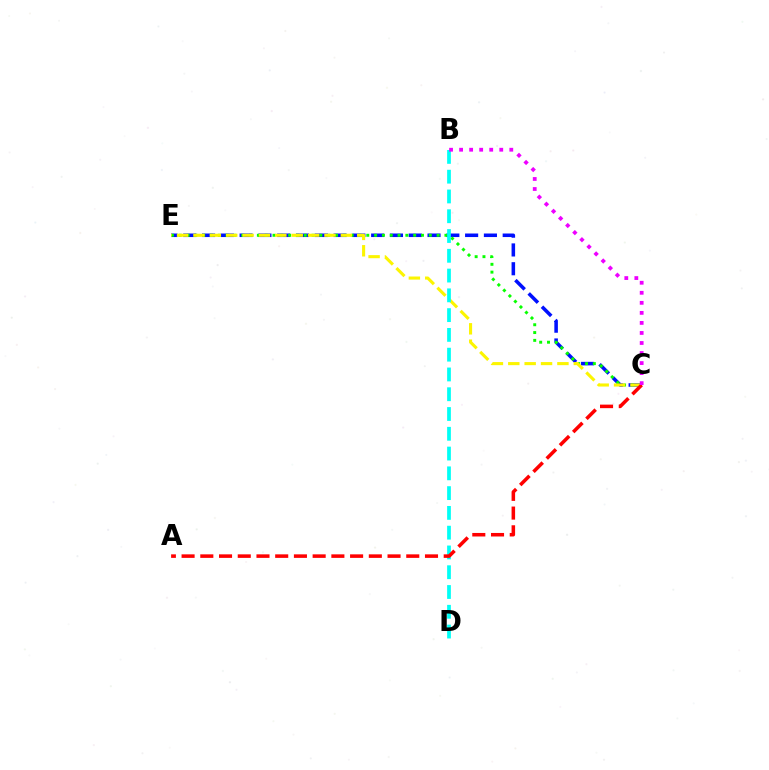{('C', 'E'): [{'color': '#0010ff', 'line_style': 'dashed', 'thickness': 2.55}, {'color': '#08ff00', 'line_style': 'dotted', 'thickness': 2.12}, {'color': '#fcf500', 'line_style': 'dashed', 'thickness': 2.22}], ('B', 'D'): [{'color': '#00fff6', 'line_style': 'dashed', 'thickness': 2.69}], ('A', 'C'): [{'color': '#ff0000', 'line_style': 'dashed', 'thickness': 2.54}], ('B', 'C'): [{'color': '#ee00ff', 'line_style': 'dotted', 'thickness': 2.73}]}